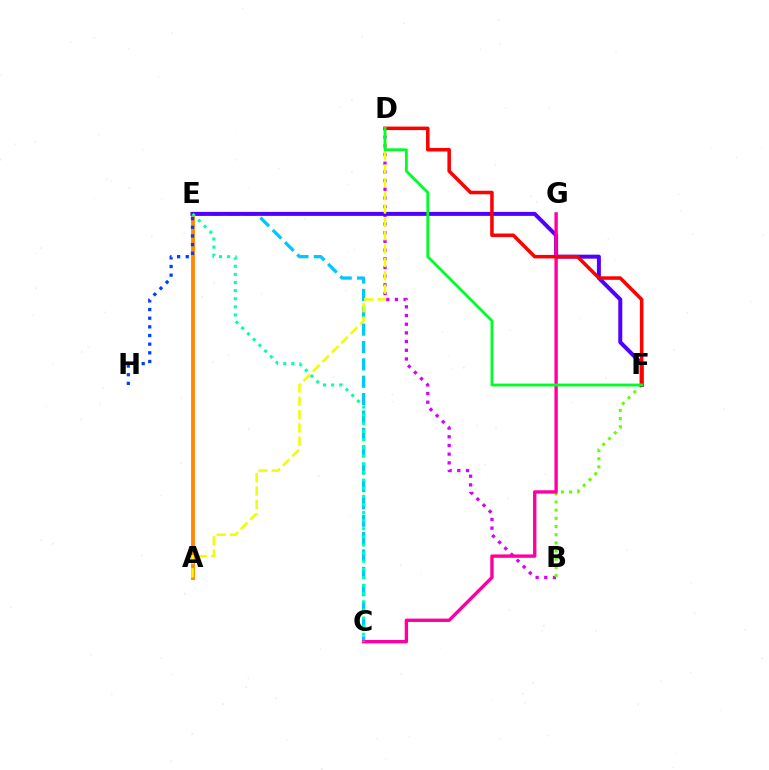{('C', 'E'): [{'color': '#00c7ff', 'line_style': 'dashed', 'thickness': 2.36}, {'color': '#00ffaf', 'line_style': 'dotted', 'thickness': 2.2}], ('B', 'D'): [{'color': '#d600ff', 'line_style': 'dotted', 'thickness': 2.36}], ('B', 'F'): [{'color': '#66ff00', 'line_style': 'dotted', 'thickness': 2.22}], ('A', 'E'): [{'color': '#ff8800', 'line_style': 'solid', 'thickness': 2.79}], ('E', 'F'): [{'color': '#4f00ff', 'line_style': 'solid', 'thickness': 2.87}], ('C', 'G'): [{'color': '#ff00a0', 'line_style': 'solid', 'thickness': 2.43}], ('E', 'H'): [{'color': '#003fff', 'line_style': 'dotted', 'thickness': 2.35}], ('A', 'D'): [{'color': '#eeff00', 'line_style': 'dashed', 'thickness': 1.81}], ('D', 'F'): [{'color': '#ff0000', 'line_style': 'solid', 'thickness': 2.54}, {'color': '#00ff27', 'line_style': 'solid', 'thickness': 2.05}]}